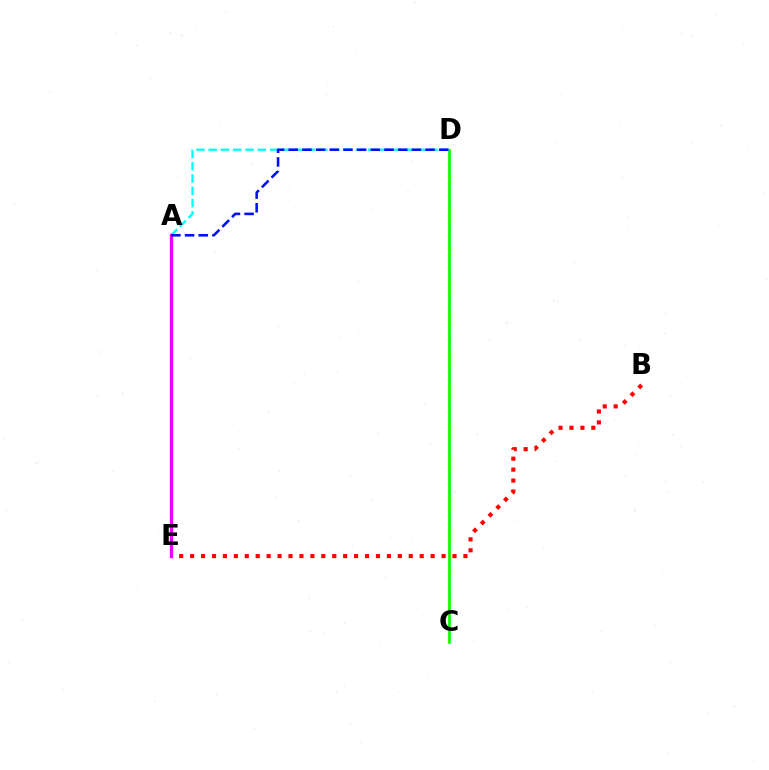{('B', 'E'): [{'color': '#ff0000', 'line_style': 'dotted', 'thickness': 2.97}], ('C', 'D'): [{'color': '#fcf500', 'line_style': 'dotted', 'thickness': 1.78}, {'color': '#08ff00', 'line_style': 'solid', 'thickness': 1.93}], ('A', 'D'): [{'color': '#00fff6', 'line_style': 'dashed', 'thickness': 1.67}, {'color': '#0010ff', 'line_style': 'dashed', 'thickness': 1.86}], ('A', 'E'): [{'color': '#ee00ff', 'line_style': 'solid', 'thickness': 2.38}]}